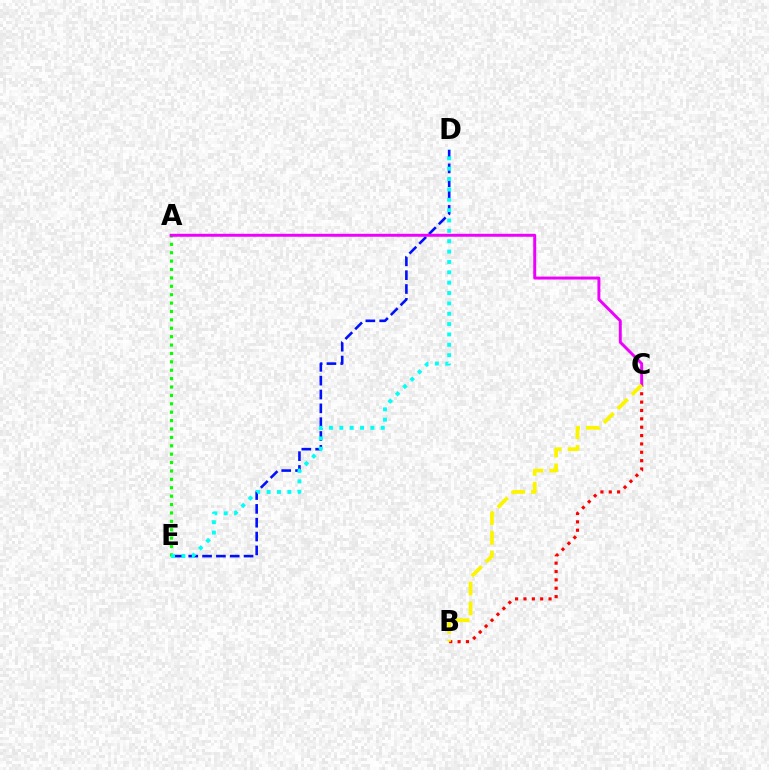{('B', 'C'): [{'color': '#ff0000', 'line_style': 'dotted', 'thickness': 2.27}, {'color': '#fcf500', 'line_style': 'dashed', 'thickness': 2.7}], ('D', 'E'): [{'color': '#0010ff', 'line_style': 'dashed', 'thickness': 1.88}, {'color': '#00fff6', 'line_style': 'dotted', 'thickness': 2.81}], ('A', 'E'): [{'color': '#08ff00', 'line_style': 'dotted', 'thickness': 2.28}], ('A', 'C'): [{'color': '#ee00ff', 'line_style': 'solid', 'thickness': 2.12}]}